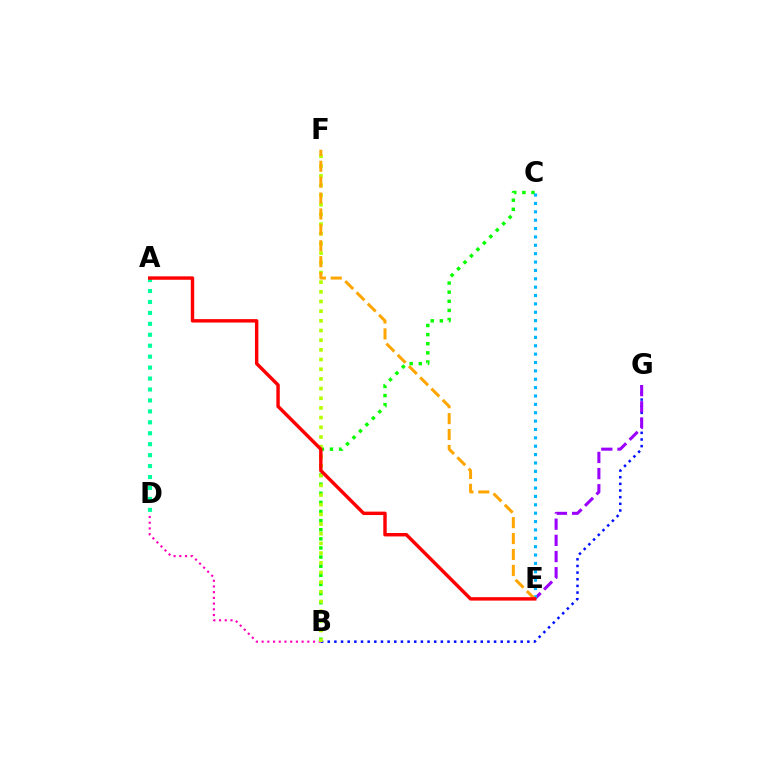{('B', 'D'): [{'color': '#ff00bd', 'line_style': 'dotted', 'thickness': 1.55}], ('B', 'C'): [{'color': '#08ff00', 'line_style': 'dotted', 'thickness': 2.48}], ('B', 'G'): [{'color': '#0010ff', 'line_style': 'dotted', 'thickness': 1.81}], ('A', 'D'): [{'color': '#00ff9d', 'line_style': 'dotted', 'thickness': 2.97}], ('E', 'G'): [{'color': '#9b00ff', 'line_style': 'dashed', 'thickness': 2.2}], ('C', 'E'): [{'color': '#00b5ff', 'line_style': 'dotted', 'thickness': 2.27}], ('B', 'F'): [{'color': '#b3ff00', 'line_style': 'dotted', 'thickness': 2.63}], ('E', 'F'): [{'color': '#ffa500', 'line_style': 'dashed', 'thickness': 2.16}], ('A', 'E'): [{'color': '#ff0000', 'line_style': 'solid', 'thickness': 2.47}]}